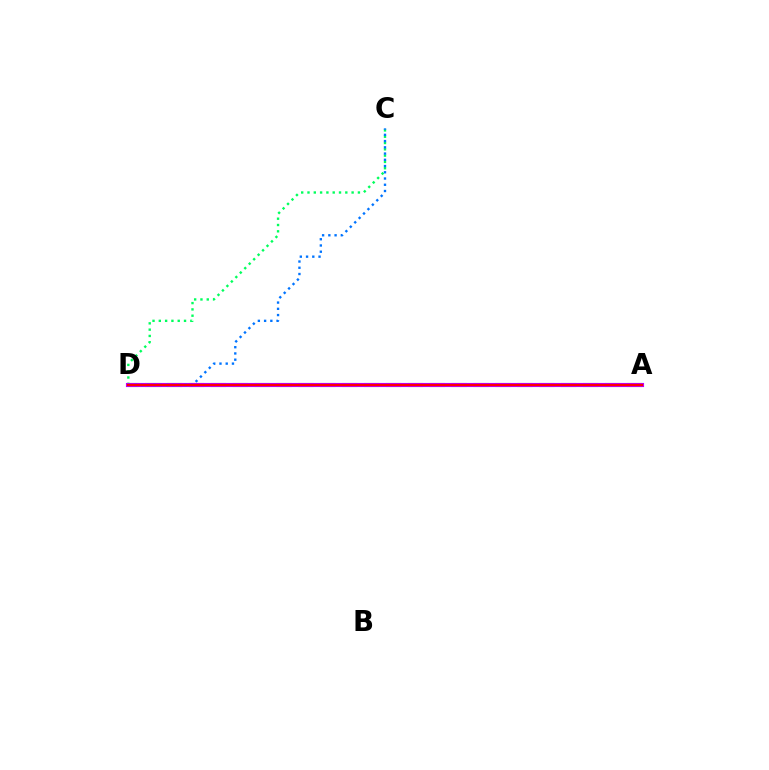{('C', 'D'): [{'color': '#00ff5c', 'line_style': 'dotted', 'thickness': 1.71}, {'color': '#0074ff', 'line_style': 'dotted', 'thickness': 1.7}], ('A', 'D'): [{'color': '#d1ff00', 'line_style': 'dashed', 'thickness': 2.97}, {'color': '#b900ff', 'line_style': 'solid', 'thickness': 2.97}, {'color': '#ff0000', 'line_style': 'solid', 'thickness': 1.61}]}